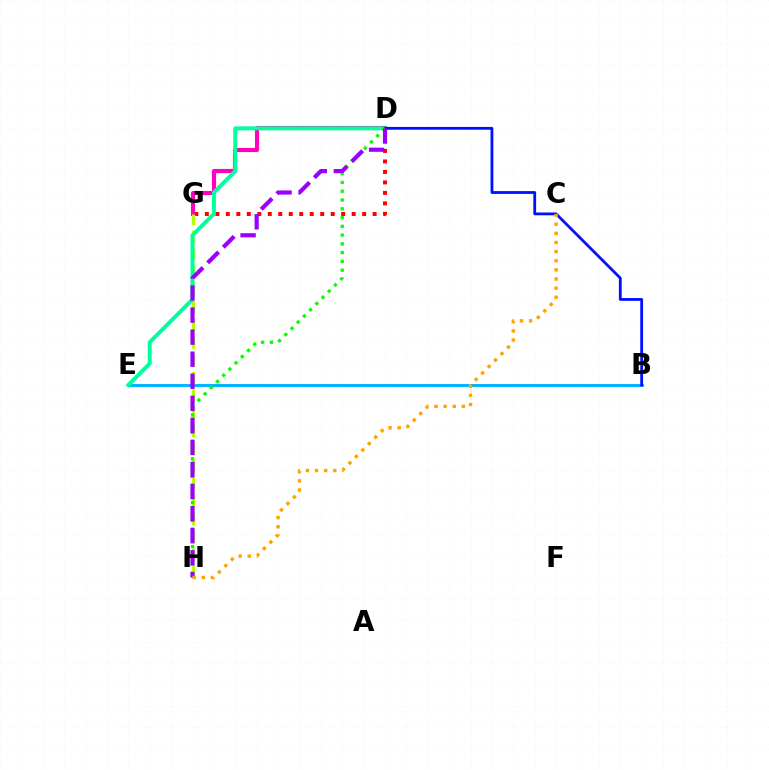{('D', 'G'): [{'color': '#ff0000', 'line_style': 'dotted', 'thickness': 2.85}, {'color': '#ff00bd', 'line_style': 'solid', 'thickness': 2.98}], ('G', 'H'): [{'color': '#b3ff00', 'line_style': 'dashed', 'thickness': 2.4}], ('B', 'E'): [{'color': '#00b5ff', 'line_style': 'solid', 'thickness': 2.12}], ('D', 'E'): [{'color': '#00ff9d', 'line_style': 'solid', 'thickness': 2.86}], ('B', 'D'): [{'color': '#0010ff', 'line_style': 'solid', 'thickness': 2.02}], ('D', 'H'): [{'color': '#08ff00', 'line_style': 'dotted', 'thickness': 2.38}, {'color': '#9b00ff', 'line_style': 'dashed', 'thickness': 3.0}], ('C', 'H'): [{'color': '#ffa500', 'line_style': 'dotted', 'thickness': 2.48}]}